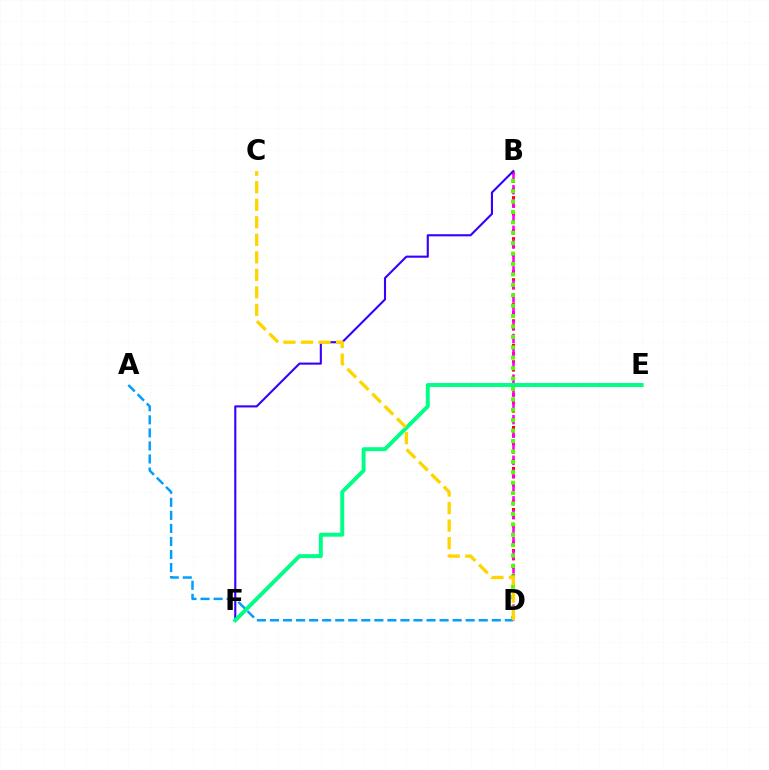{('B', 'D'): [{'color': '#ff0000', 'line_style': 'dotted', 'thickness': 2.23}, {'color': '#ff00ed', 'line_style': 'dashed', 'thickness': 1.84}, {'color': '#4fff00', 'line_style': 'dotted', 'thickness': 2.83}], ('B', 'F'): [{'color': '#3700ff', 'line_style': 'solid', 'thickness': 1.52}], ('E', 'F'): [{'color': '#00ff86', 'line_style': 'solid', 'thickness': 2.83}], ('A', 'D'): [{'color': '#009eff', 'line_style': 'dashed', 'thickness': 1.77}], ('C', 'D'): [{'color': '#ffd500', 'line_style': 'dashed', 'thickness': 2.38}]}